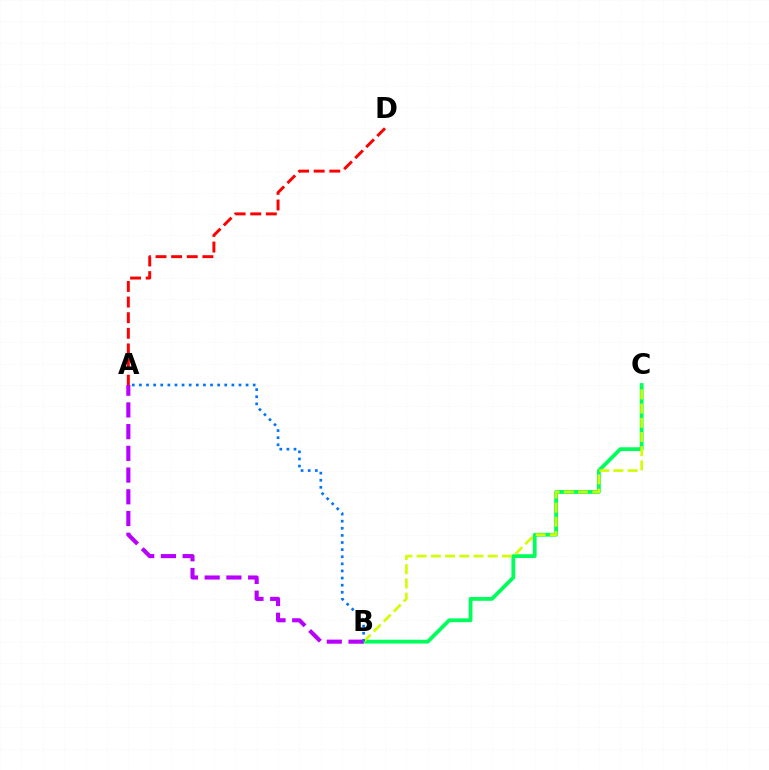{('B', 'C'): [{'color': '#00ff5c', 'line_style': 'solid', 'thickness': 2.74}, {'color': '#d1ff00', 'line_style': 'dashed', 'thickness': 1.93}], ('A', 'D'): [{'color': '#ff0000', 'line_style': 'dashed', 'thickness': 2.12}], ('A', 'B'): [{'color': '#b900ff', 'line_style': 'dashed', 'thickness': 2.95}, {'color': '#0074ff', 'line_style': 'dotted', 'thickness': 1.93}]}